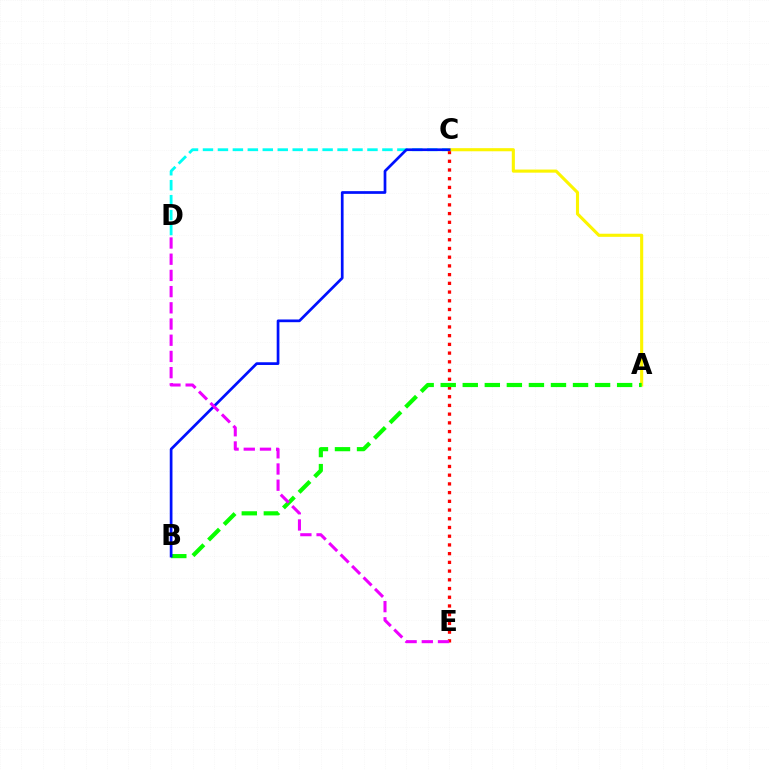{('C', 'D'): [{'color': '#00fff6', 'line_style': 'dashed', 'thickness': 2.03}], ('C', 'E'): [{'color': '#ff0000', 'line_style': 'dotted', 'thickness': 2.37}], ('A', 'C'): [{'color': '#fcf500', 'line_style': 'solid', 'thickness': 2.24}], ('A', 'B'): [{'color': '#08ff00', 'line_style': 'dashed', 'thickness': 3.0}], ('B', 'C'): [{'color': '#0010ff', 'line_style': 'solid', 'thickness': 1.95}], ('D', 'E'): [{'color': '#ee00ff', 'line_style': 'dashed', 'thickness': 2.2}]}